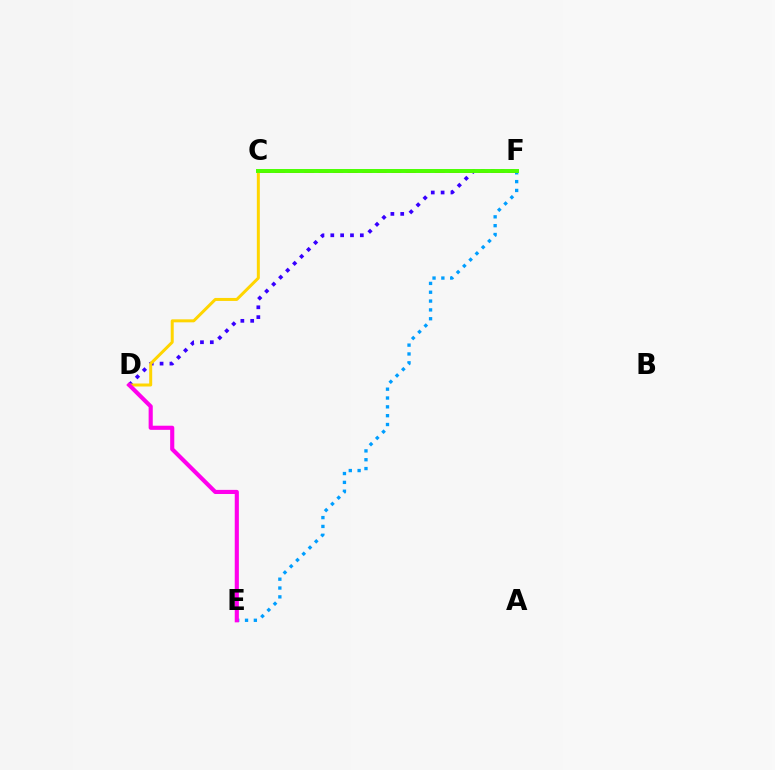{('C', 'F'): [{'color': '#00ff86', 'line_style': 'solid', 'thickness': 2.59}, {'color': '#ff0000', 'line_style': 'dashed', 'thickness': 1.97}, {'color': '#4fff00', 'line_style': 'solid', 'thickness': 2.81}], ('D', 'F'): [{'color': '#3700ff', 'line_style': 'dotted', 'thickness': 2.67}], ('E', 'F'): [{'color': '#009eff', 'line_style': 'dotted', 'thickness': 2.4}], ('C', 'D'): [{'color': '#ffd500', 'line_style': 'solid', 'thickness': 2.16}], ('D', 'E'): [{'color': '#ff00ed', 'line_style': 'solid', 'thickness': 2.97}]}